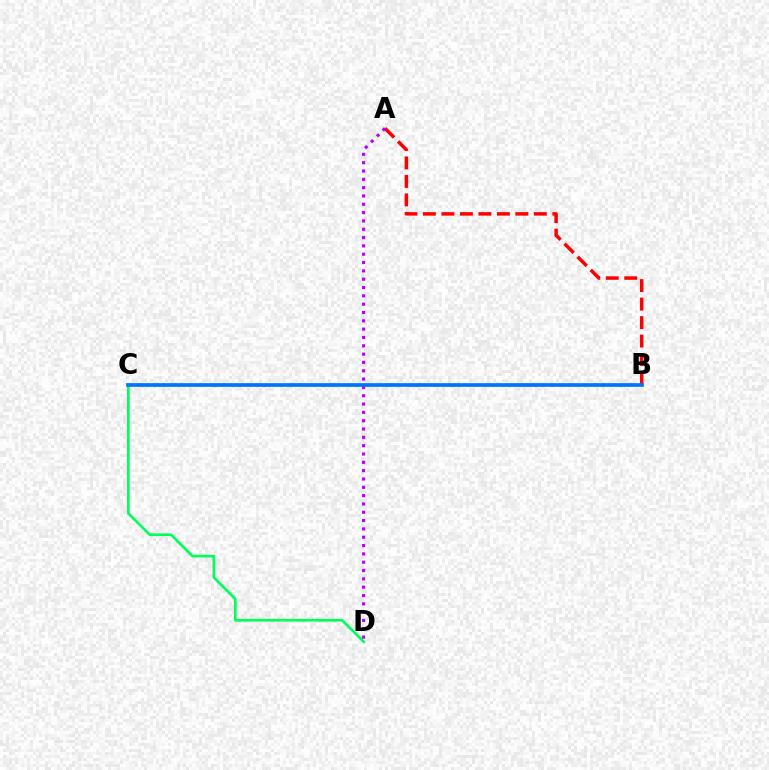{('A', 'B'): [{'color': '#ff0000', 'line_style': 'dashed', 'thickness': 2.51}], ('B', 'C'): [{'color': '#d1ff00', 'line_style': 'dotted', 'thickness': 2.29}, {'color': '#0074ff', 'line_style': 'solid', 'thickness': 2.65}], ('C', 'D'): [{'color': '#00ff5c', 'line_style': 'solid', 'thickness': 1.93}], ('A', 'D'): [{'color': '#b900ff', 'line_style': 'dotted', 'thickness': 2.26}]}